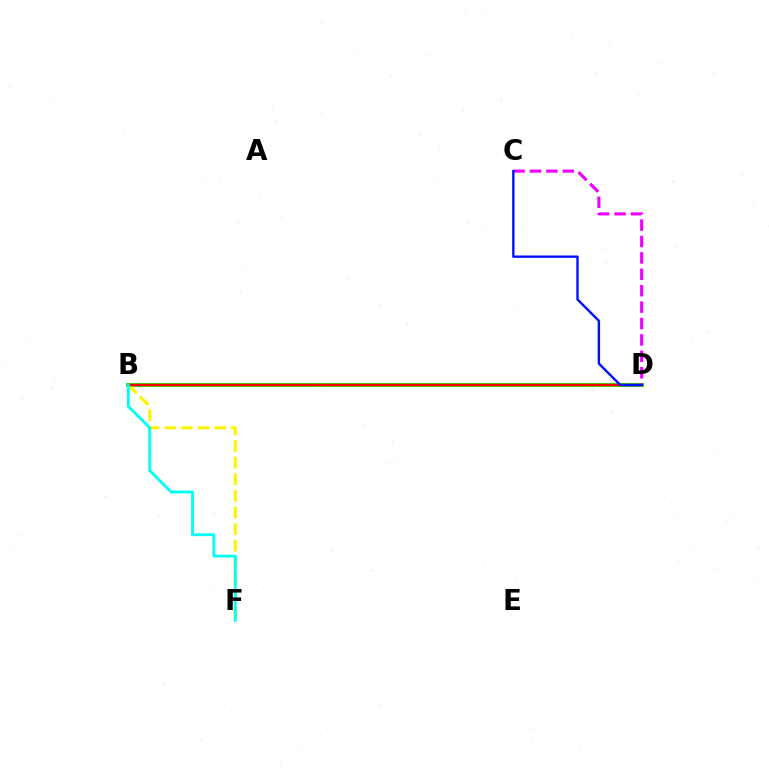{('B', 'D'): [{'color': '#08ff00', 'line_style': 'solid', 'thickness': 2.85}, {'color': '#ff0000', 'line_style': 'solid', 'thickness': 1.8}], ('B', 'F'): [{'color': '#fcf500', 'line_style': 'dashed', 'thickness': 2.26}, {'color': '#00fff6', 'line_style': 'solid', 'thickness': 2.04}], ('C', 'D'): [{'color': '#ee00ff', 'line_style': 'dashed', 'thickness': 2.23}, {'color': '#0010ff', 'line_style': 'solid', 'thickness': 1.72}]}